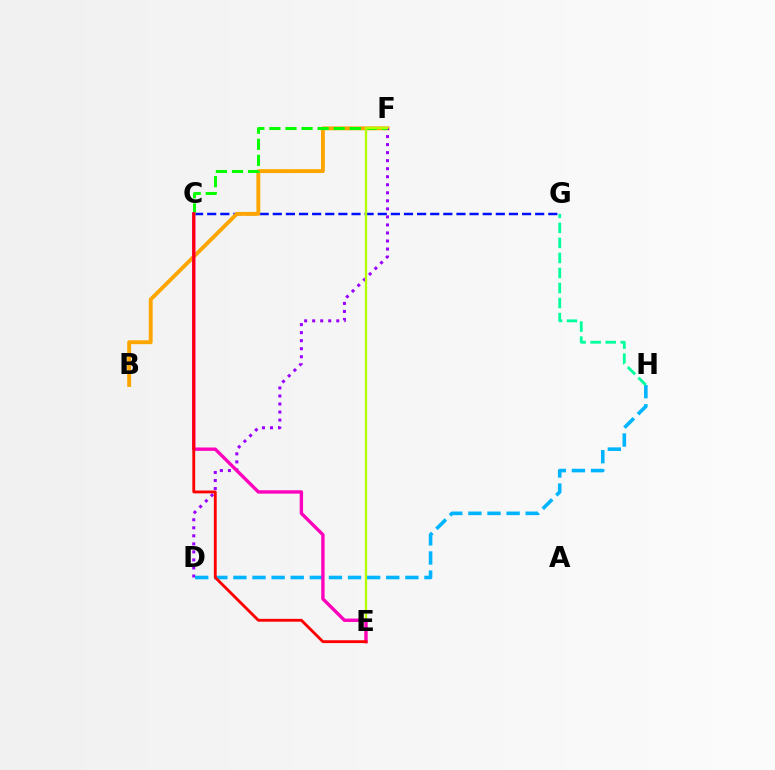{('C', 'G'): [{'color': '#0010ff', 'line_style': 'dashed', 'thickness': 1.78}], ('B', 'F'): [{'color': '#ffa500', 'line_style': 'solid', 'thickness': 2.8}], ('D', 'F'): [{'color': '#9b00ff', 'line_style': 'dotted', 'thickness': 2.18}], ('C', 'F'): [{'color': '#08ff00', 'line_style': 'dashed', 'thickness': 2.18}], ('E', 'F'): [{'color': '#b3ff00', 'line_style': 'solid', 'thickness': 1.67}], ('D', 'H'): [{'color': '#00b5ff', 'line_style': 'dashed', 'thickness': 2.6}], ('C', 'E'): [{'color': '#ff00bd', 'line_style': 'solid', 'thickness': 2.42}, {'color': '#ff0000', 'line_style': 'solid', 'thickness': 2.05}], ('G', 'H'): [{'color': '#00ff9d', 'line_style': 'dashed', 'thickness': 2.04}]}